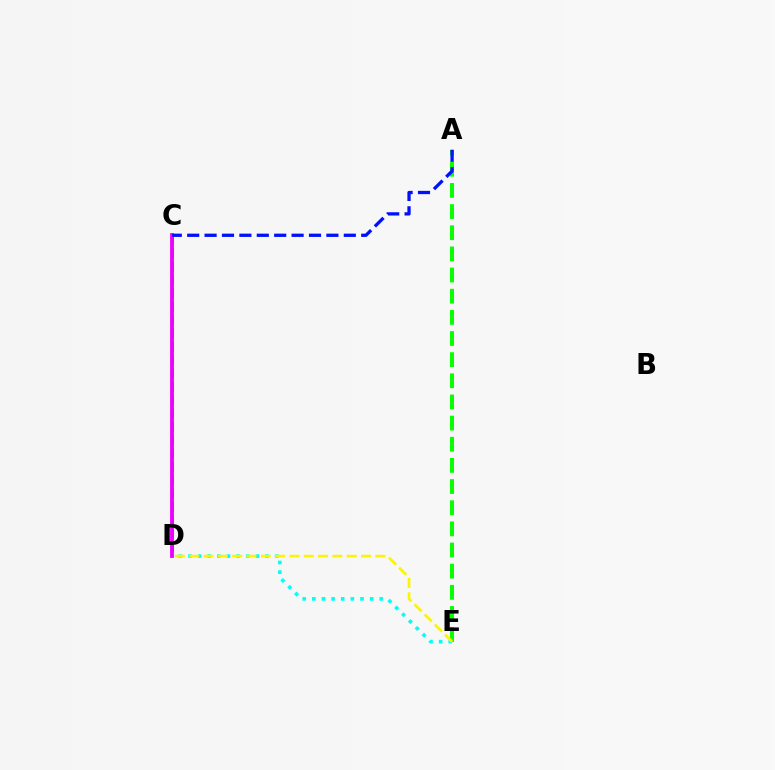{('C', 'D'): [{'color': '#ff0000', 'line_style': 'dashed', 'thickness': 1.81}, {'color': '#ee00ff', 'line_style': 'solid', 'thickness': 2.74}], ('D', 'E'): [{'color': '#00fff6', 'line_style': 'dotted', 'thickness': 2.62}, {'color': '#fcf500', 'line_style': 'dashed', 'thickness': 1.95}], ('A', 'E'): [{'color': '#08ff00', 'line_style': 'dashed', 'thickness': 2.87}], ('A', 'C'): [{'color': '#0010ff', 'line_style': 'dashed', 'thickness': 2.36}]}